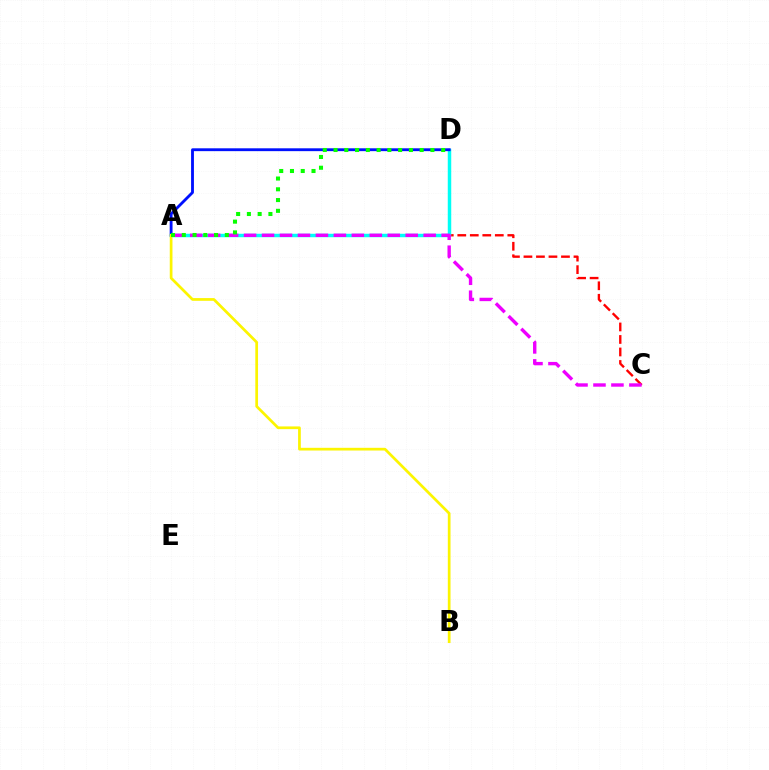{('A', 'C'): [{'color': '#ff0000', 'line_style': 'dashed', 'thickness': 1.7}, {'color': '#ee00ff', 'line_style': 'dashed', 'thickness': 2.44}], ('A', 'D'): [{'color': '#00fff6', 'line_style': 'solid', 'thickness': 2.5}, {'color': '#0010ff', 'line_style': 'solid', 'thickness': 2.05}, {'color': '#08ff00', 'line_style': 'dotted', 'thickness': 2.92}], ('A', 'B'): [{'color': '#fcf500', 'line_style': 'solid', 'thickness': 1.96}]}